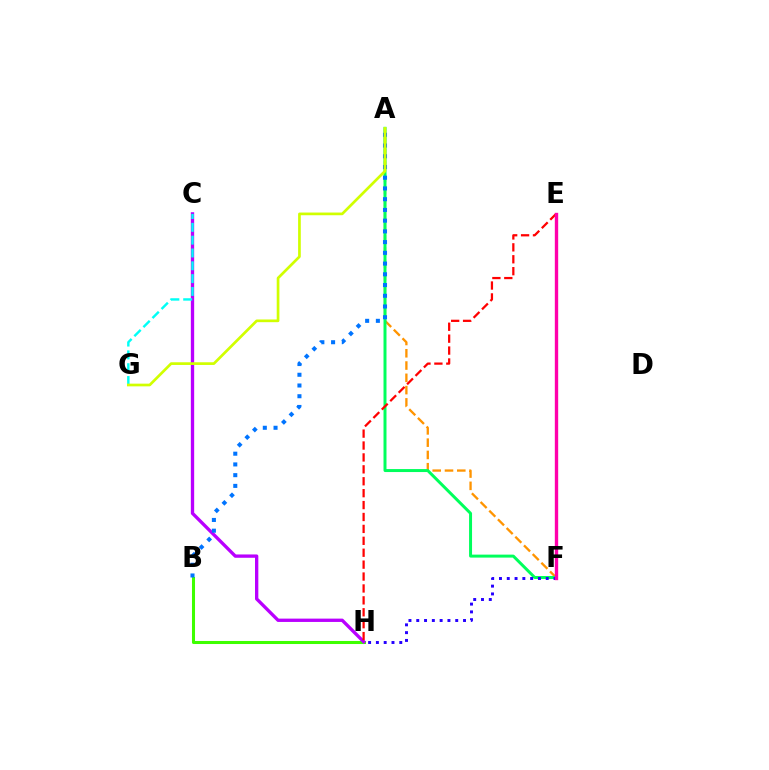{('A', 'F'): [{'color': '#ff9400', 'line_style': 'dashed', 'thickness': 1.67}, {'color': '#00ff5c', 'line_style': 'solid', 'thickness': 2.15}], ('B', 'H'): [{'color': '#3dff00', 'line_style': 'solid', 'thickness': 2.2}], ('C', 'H'): [{'color': '#b900ff', 'line_style': 'solid', 'thickness': 2.4}], ('A', 'B'): [{'color': '#0074ff', 'line_style': 'dotted', 'thickness': 2.92}], ('C', 'G'): [{'color': '#00fff6', 'line_style': 'dashed', 'thickness': 1.74}], ('E', 'H'): [{'color': '#ff0000', 'line_style': 'dashed', 'thickness': 1.62}], ('F', 'H'): [{'color': '#2500ff', 'line_style': 'dotted', 'thickness': 2.12}], ('A', 'G'): [{'color': '#d1ff00', 'line_style': 'solid', 'thickness': 1.94}], ('E', 'F'): [{'color': '#ff00ac', 'line_style': 'solid', 'thickness': 2.42}]}